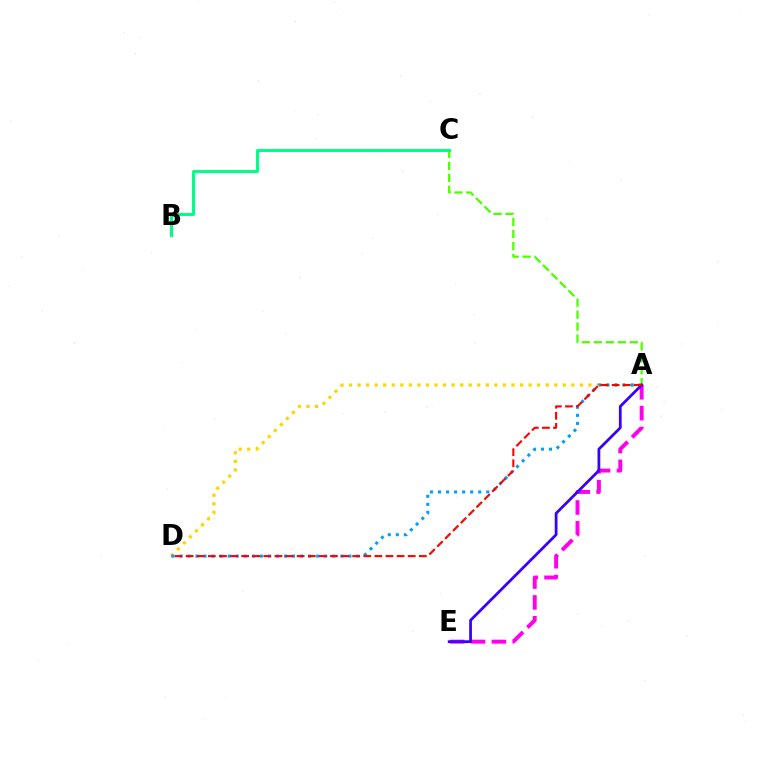{('A', 'D'): [{'color': '#ffd500', 'line_style': 'dotted', 'thickness': 2.32}, {'color': '#009eff', 'line_style': 'dotted', 'thickness': 2.19}, {'color': '#ff0000', 'line_style': 'dashed', 'thickness': 1.51}], ('A', 'E'): [{'color': '#ff00ed', 'line_style': 'dashed', 'thickness': 2.83}, {'color': '#3700ff', 'line_style': 'solid', 'thickness': 1.99}], ('A', 'C'): [{'color': '#4fff00', 'line_style': 'dashed', 'thickness': 1.63}], ('B', 'C'): [{'color': '#00ff86', 'line_style': 'solid', 'thickness': 2.18}]}